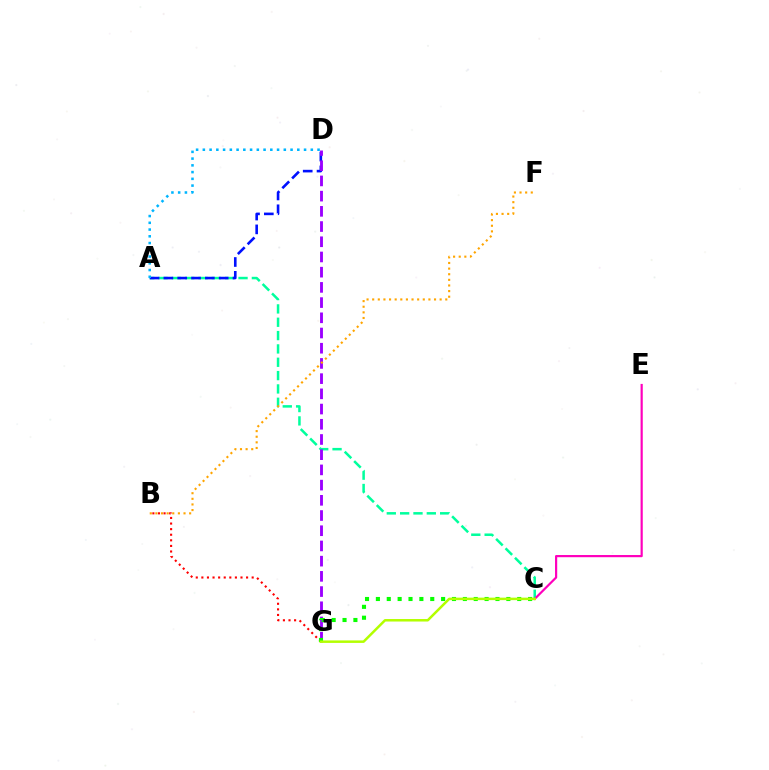{('A', 'C'): [{'color': '#00ff9d', 'line_style': 'dashed', 'thickness': 1.81}], ('B', 'G'): [{'color': '#ff0000', 'line_style': 'dotted', 'thickness': 1.52}], ('A', 'D'): [{'color': '#0010ff', 'line_style': 'dashed', 'thickness': 1.88}, {'color': '#00b5ff', 'line_style': 'dotted', 'thickness': 1.83}], ('D', 'G'): [{'color': '#9b00ff', 'line_style': 'dashed', 'thickness': 2.07}], ('B', 'F'): [{'color': '#ffa500', 'line_style': 'dotted', 'thickness': 1.53}], ('C', 'E'): [{'color': '#ff00bd', 'line_style': 'solid', 'thickness': 1.58}], ('C', 'G'): [{'color': '#08ff00', 'line_style': 'dotted', 'thickness': 2.95}, {'color': '#b3ff00', 'line_style': 'solid', 'thickness': 1.8}]}